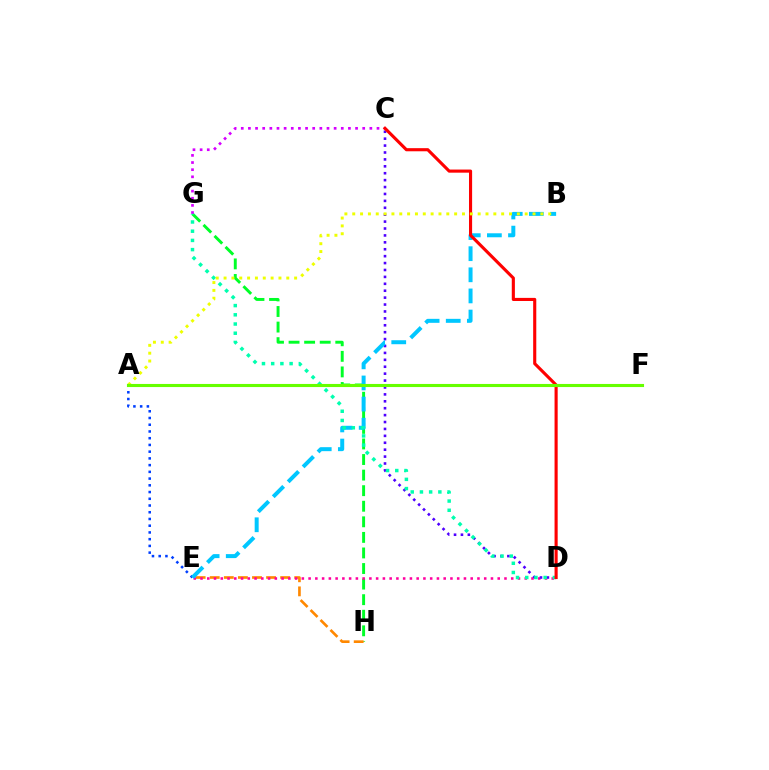{('A', 'E'): [{'color': '#003fff', 'line_style': 'dotted', 'thickness': 1.83}], ('G', 'H'): [{'color': '#00ff27', 'line_style': 'dashed', 'thickness': 2.12}], ('C', 'G'): [{'color': '#d600ff', 'line_style': 'dotted', 'thickness': 1.94}], ('E', 'H'): [{'color': '#ff8800', 'line_style': 'dashed', 'thickness': 1.91}], ('D', 'E'): [{'color': '#ff00a0', 'line_style': 'dotted', 'thickness': 1.84}], ('C', 'D'): [{'color': '#4f00ff', 'line_style': 'dotted', 'thickness': 1.88}, {'color': '#ff0000', 'line_style': 'solid', 'thickness': 2.24}], ('B', 'E'): [{'color': '#00c7ff', 'line_style': 'dashed', 'thickness': 2.87}], ('D', 'G'): [{'color': '#00ffaf', 'line_style': 'dotted', 'thickness': 2.5}], ('A', 'B'): [{'color': '#eeff00', 'line_style': 'dotted', 'thickness': 2.13}], ('A', 'F'): [{'color': '#66ff00', 'line_style': 'solid', 'thickness': 2.24}]}